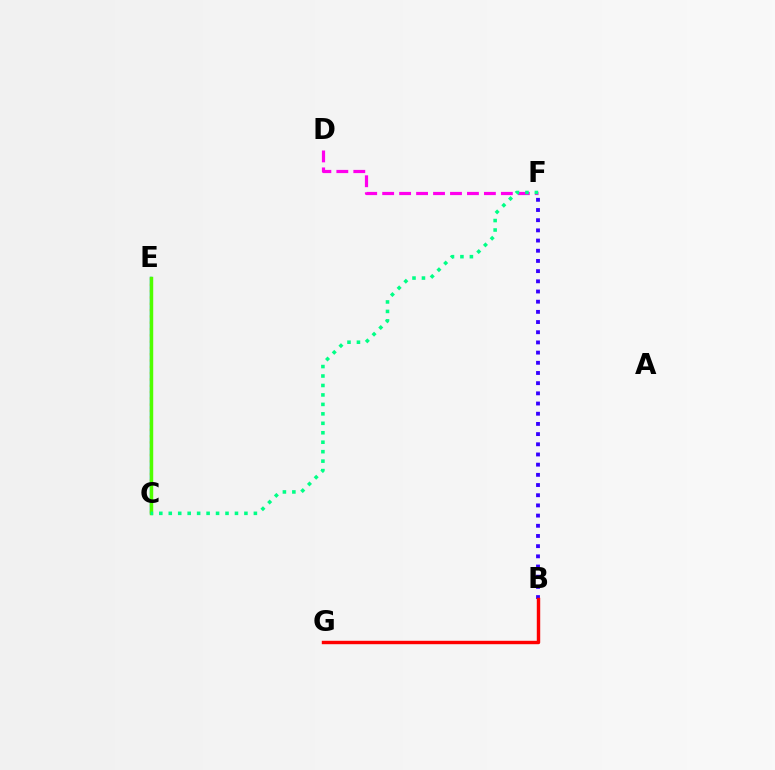{('D', 'F'): [{'color': '#ff00ed', 'line_style': 'dashed', 'thickness': 2.3}], ('C', 'E'): [{'color': '#009eff', 'line_style': 'solid', 'thickness': 1.74}, {'color': '#ffd500', 'line_style': 'dotted', 'thickness': 1.71}, {'color': '#4fff00', 'line_style': 'solid', 'thickness': 2.47}], ('B', 'F'): [{'color': '#3700ff', 'line_style': 'dotted', 'thickness': 2.77}], ('C', 'F'): [{'color': '#00ff86', 'line_style': 'dotted', 'thickness': 2.57}], ('B', 'G'): [{'color': '#ff0000', 'line_style': 'solid', 'thickness': 2.46}]}